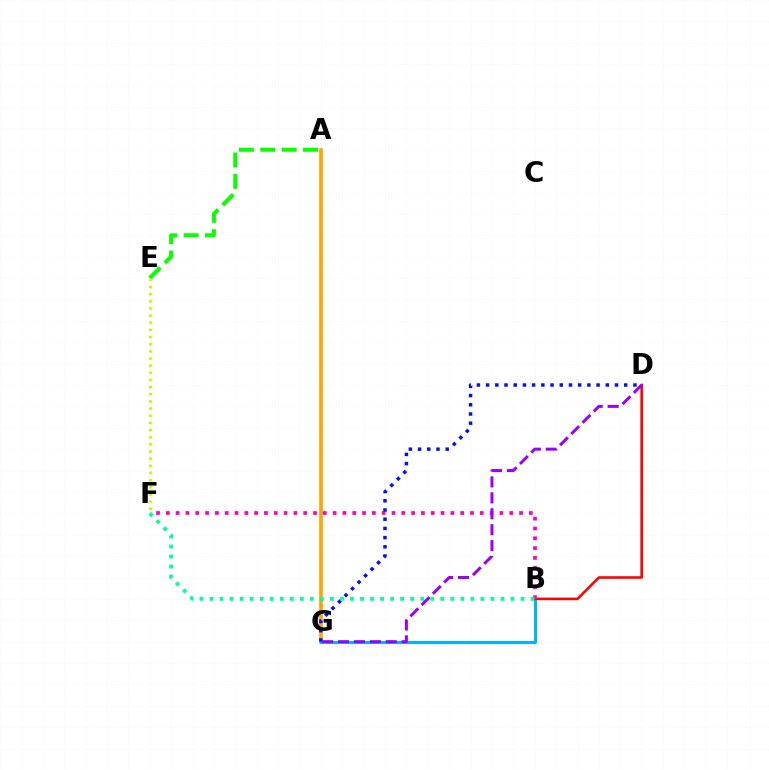{('A', 'E'): [{'color': '#08ff00', 'line_style': 'dashed', 'thickness': 2.9}], ('E', 'F'): [{'color': '#b3ff00', 'line_style': 'dotted', 'thickness': 1.94}], ('A', 'G'): [{'color': '#ffa500', 'line_style': 'solid', 'thickness': 2.66}], ('B', 'G'): [{'color': '#00b5ff', 'line_style': 'solid', 'thickness': 2.18}], ('B', 'D'): [{'color': '#ff0000', 'line_style': 'solid', 'thickness': 1.86}], ('B', 'F'): [{'color': '#ff00bd', 'line_style': 'dotted', 'thickness': 2.67}, {'color': '#00ff9d', 'line_style': 'dotted', 'thickness': 2.73}], ('D', 'G'): [{'color': '#0010ff', 'line_style': 'dotted', 'thickness': 2.5}, {'color': '#9b00ff', 'line_style': 'dashed', 'thickness': 2.16}]}